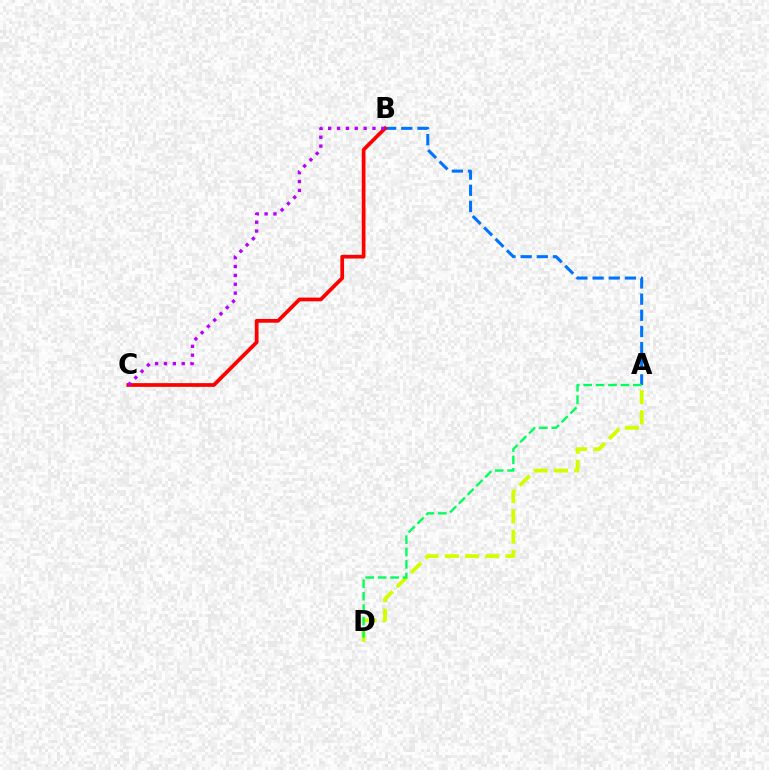{('A', 'D'): [{'color': '#d1ff00', 'line_style': 'dashed', 'thickness': 2.75}, {'color': '#00ff5c', 'line_style': 'dashed', 'thickness': 1.69}], ('A', 'B'): [{'color': '#0074ff', 'line_style': 'dashed', 'thickness': 2.2}], ('B', 'C'): [{'color': '#ff0000', 'line_style': 'solid', 'thickness': 2.69}, {'color': '#b900ff', 'line_style': 'dotted', 'thickness': 2.41}]}